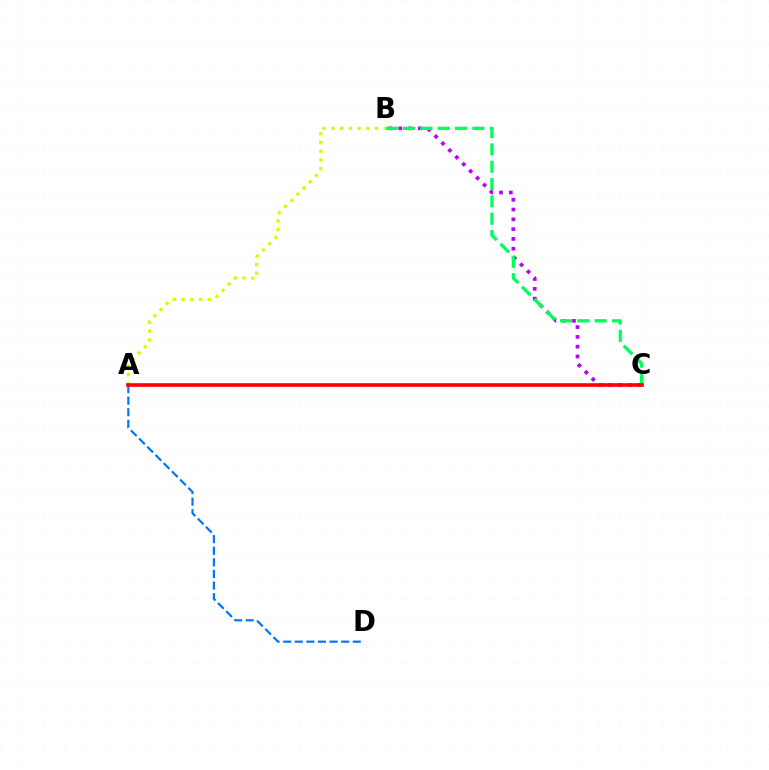{('B', 'C'): [{'color': '#b900ff', 'line_style': 'dotted', 'thickness': 2.66}, {'color': '#00ff5c', 'line_style': 'dashed', 'thickness': 2.35}], ('A', 'D'): [{'color': '#0074ff', 'line_style': 'dashed', 'thickness': 1.58}], ('A', 'B'): [{'color': '#d1ff00', 'line_style': 'dotted', 'thickness': 2.37}], ('A', 'C'): [{'color': '#ff0000', 'line_style': 'solid', 'thickness': 2.59}]}